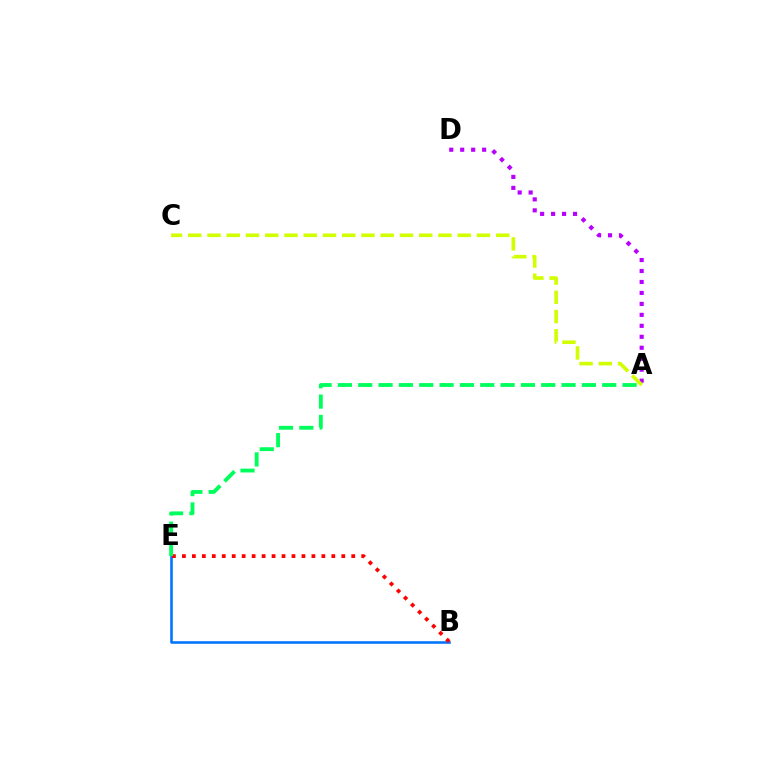{('B', 'E'): [{'color': '#0074ff', 'line_style': 'solid', 'thickness': 1.86}, {'color': '#ff0000', 'line_style': 'dotted', 'thickness': 2.71}], ('A', 'D'): [{'color': '#b900ff', 'line_style': 'dotted', 'thickness': 2.98}], ('A', 'E'): [{'color': '#00ff5c', 'line_style': 'dashed', 'thickness': 2.76}], ('A', 'C'): [{'color': '#d1ff00', 'line_style': 'dashed', 'thickness': 2.61}]}